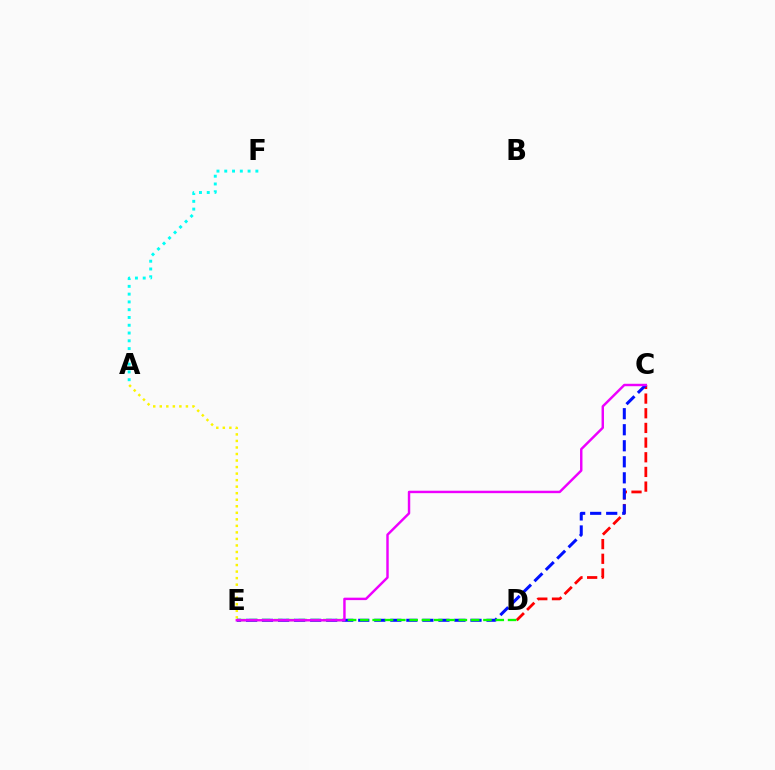{('A', 'F'): [{'color': '#00fff6', 'line_style': 'dotted', 'thickness': 2.11}], ('C', 'D'): [{'color': '#ff0000', 'line_style': 'dashed', 'thickness': 1.99}], ('A', 'E'): [{'color': '#fcf500', 'line_style': 'dotted', 'thickness': 1.78}], ('C', 'E'): [{'color': '#0010ff', 'line_style': 'dashed', 'thickness': 2.18}, {'color': '#ee00ff', 'line_style': 'solid', 'thickness': 1.76}], ('D', 'E'): [{'color': '#08ff00', 'line_style': 'dashed', 'thickness': 1.67}]}